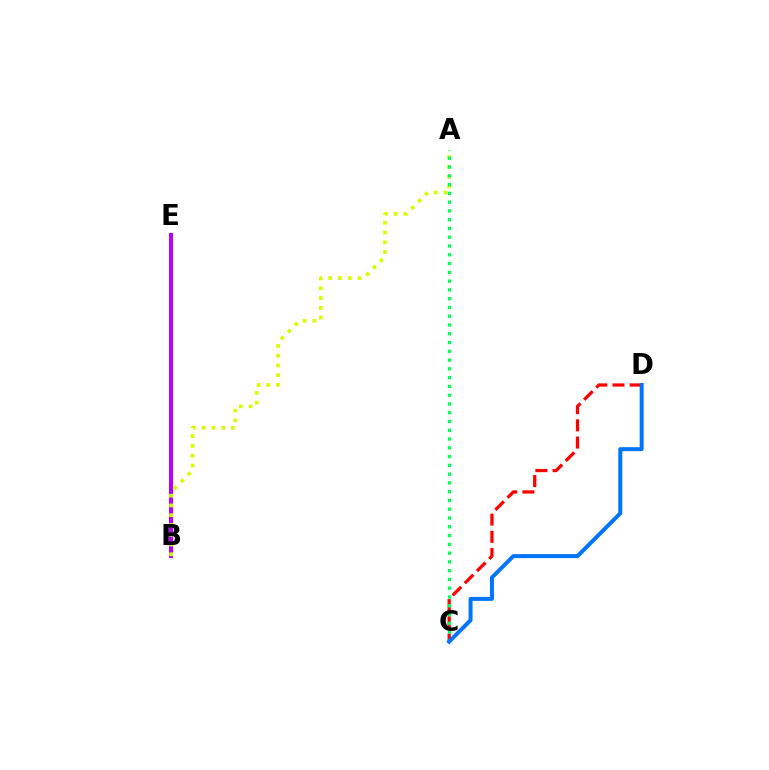{('B', 'E'): [{'color': '#b900ff', 'line_style': 'solid', 'thickness': 2.89}], ('A', 'B'): [{'color': '#d1ff00', 'line_style': 'dotted', 'thickness': 2.65}], ('C', 'D'): [{'color': '#ff0000', 'line_style': 'dashed', 'thickness': 2.34}, {'color': '#0074ff', 'line_style': 'solid', 'thickness': 2.87}], ('A', 'C'): [{'color': '#00ff5c', 'line_style': 'dotted', 'thickness': 2.38}]}